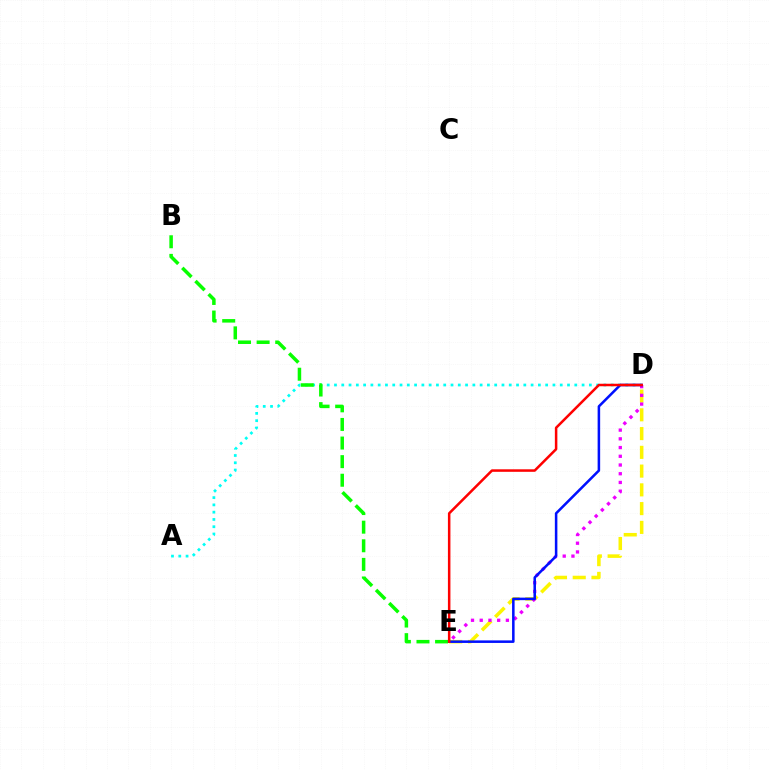{('A', 'D'): [{'color': '#00fff6', 'line_style': 'dotted', 'thickness': 1.98}], ('D', 'E'): [{'color': '#fcf500', 'line_style': 'dashed', 'thickness': 2.55}, {'color': '#ee00ff', 'line_style': 'dotted', 'thickness': 2.37}, {'color': '#0010ff', 'line_style': 'solid', 'thickness': 1.83}, {'color': '#ff0000', 'line_style': 'solid', 'thickness': 1.81}], ('B', 'E'): [{'color': '#08ff00', 'line_style': 'dashed', 'thickness': 2.53}]}